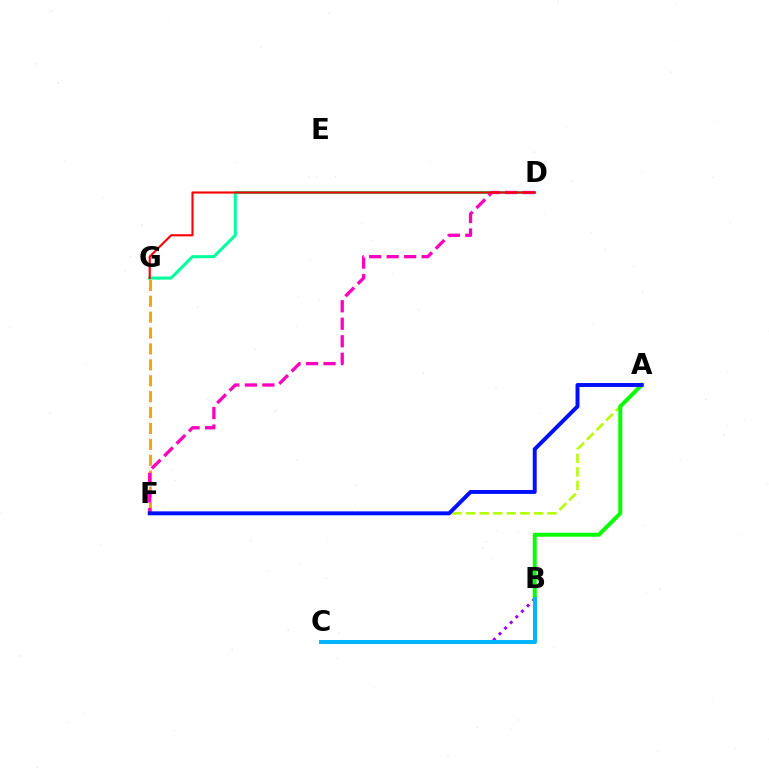{('A', 'F'): [{'color': '#b3ff00', 'line_style': 'dashed', 'thickness': 1.85}, {'color': '#0010ff', 'line_style': 'solid', 'thickness': 2.84}], ('D', 'G'): [{'color': '#00ff9d', 'line_style': 'solid', 'thickness': 2.2}, {'color': '#ff0000', 'line_style': 'solid', 'thickness': 1.53}], ('B', 'C'): [{'color': '#9b00ff', 'line_style': 'dotted', 'thickness': 2.16}, {'color': '#00b5ff', 'line_style': 'solid', 'thickness': 2.85}], ('F', 'G'): [{'color': '#ffa500', 'line_style': 'dashed', 'thickness': 2.16}], ('A', 'B'): [{'color': '#08ff00', 'line_style': 'solid', 'thickness': 2.86}], ('D', 'F'): [{'color': '#ff00bd', 'line_style': 'dashed', 'thickness': 2.38}]}